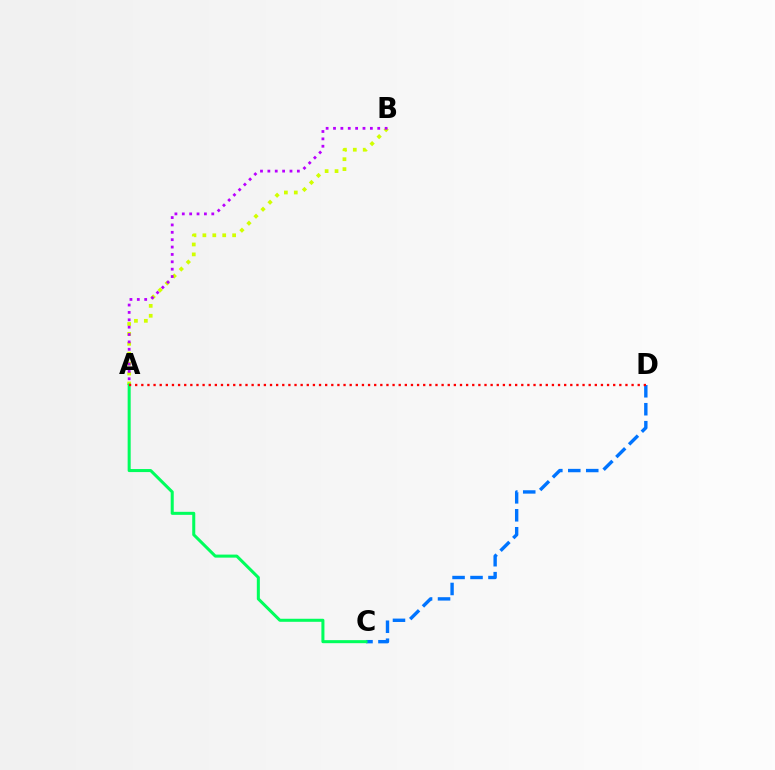{('A', 'B'): [{'color': '#d1ff00', 'line_style': 'dotted', 'thickness': 2.69}, {'color': '#b900ff', 'line_style': 'dotted', 'thickness': 2.0}], ('C', 'D'): [{'color': '#0074ff', 'line_style': 'dashed', 'thickness': 2.44}], ('A', 'C'): [{'color': '#00ff5c', 'line_style': 'solid', 'thickness': 2.18}], ('A', 'D'): [{'color': '#ff0000', 'line_style': 'dotted', 'thickness': 1.67}]}